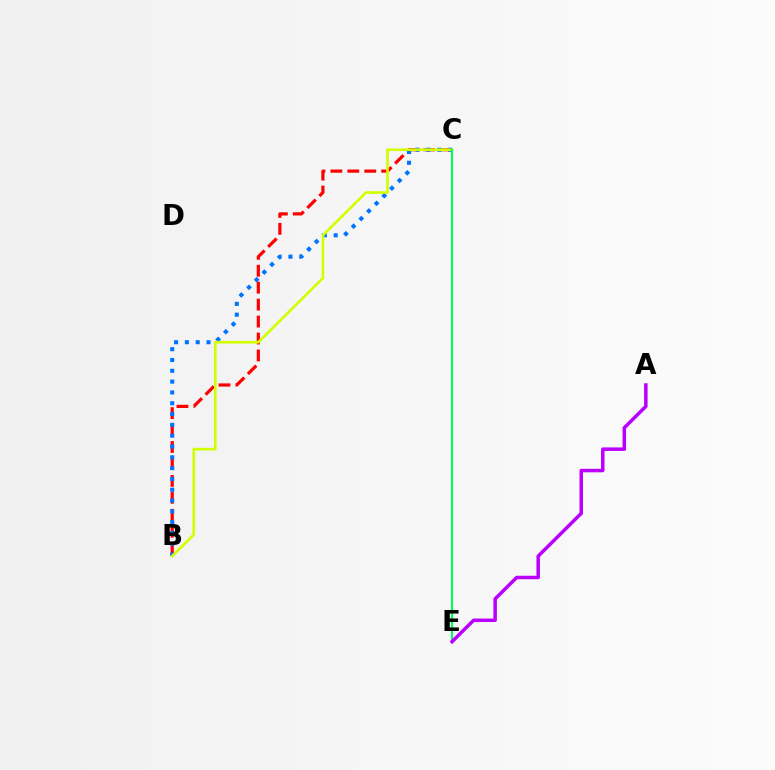{('B', 'C'): [{'color': '#ff0000', 'line_style': 'dashed', 'thickness': 2.3}, {'color': '#0074ff', 'line_style': 'dotted', 'thickness': 2.94}, {'color': '#d1ff00', 'line_style': 'solid', 'thickness': 1.9}], ('C', 'E'): [{'color': '#00ff5c', 'line_style': 'solid', 'thickness': 1.52}], ('A', 'E'): [{'color': '#b900ff', 'line_style': 'solid', 'thickness': 2.52}]}